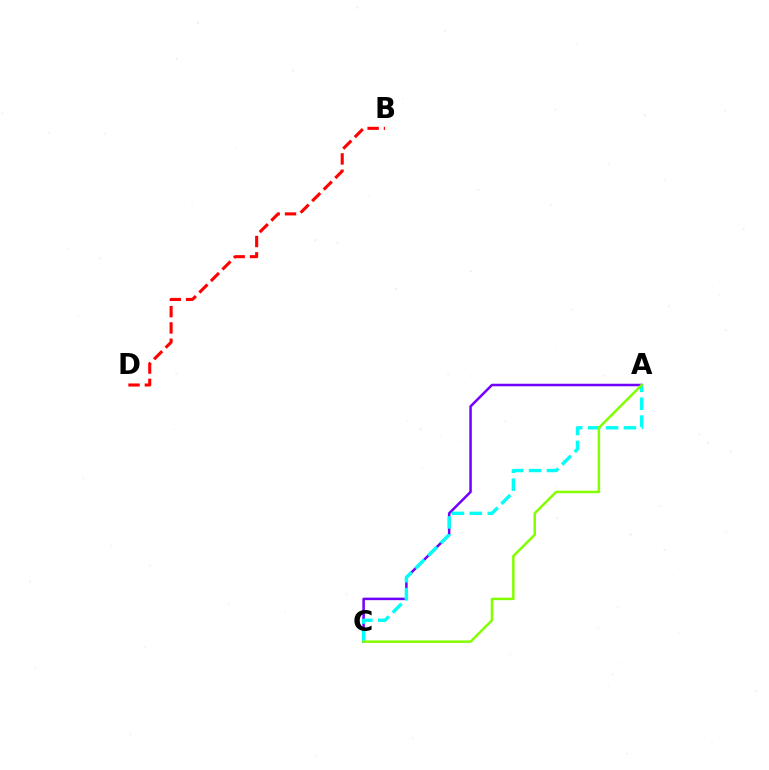{('A', 'C'): [{'color': '#7200ff', 'line_style': 'solid', 'thickness': 1.81}, {'color': '#00fff6', 'line_style': 'dashed', 'thickness': 2.43}, {'color': '#84ff00', 'line_style': 'solid', 'thickness': 1.8}], ('B', 'D'): [{'color': '#ff0000', 'line_style': 'dashed', 'thickness': 2.22}]}